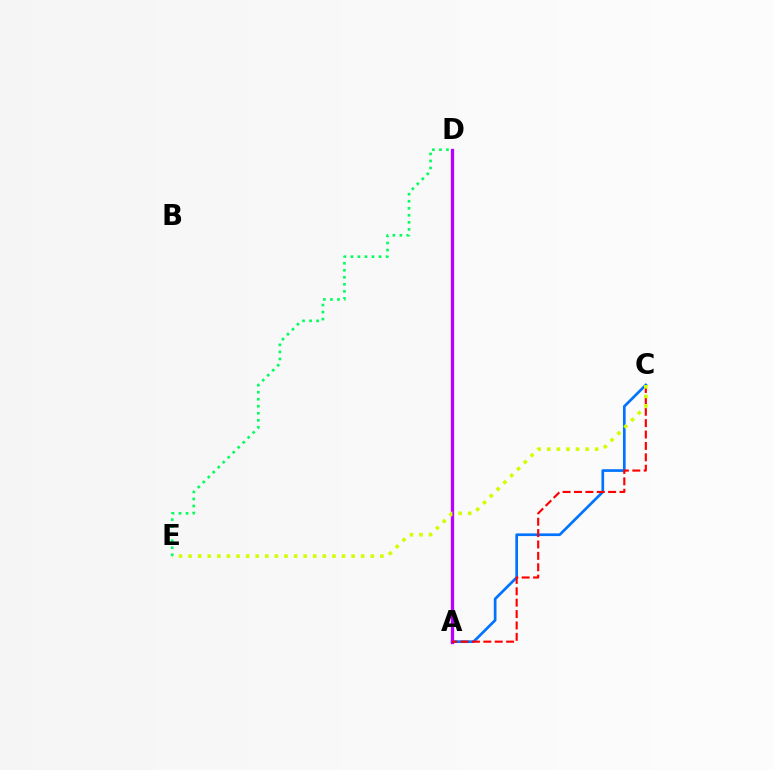{('A', 'C'): [{'color': '#0074ff', 'line_style': 'solid', 'thickness': 1.94}, {'color': '#ff0000', 'line_style': 'dashed', 'thickness': 1.55}], ('A', 'D'): [{'color': '#b900ff', 'line_style': 'solid', 'thickness': 2.36}], ('C', 'E'): [{'color': '#d1ff00', 'line_style': 'dotted', 'thickness': 2.61}], ('D', 'E'): [{'color': '#00ff5c', 'line_style': 'dotted', 'thickness': 1.91}]}